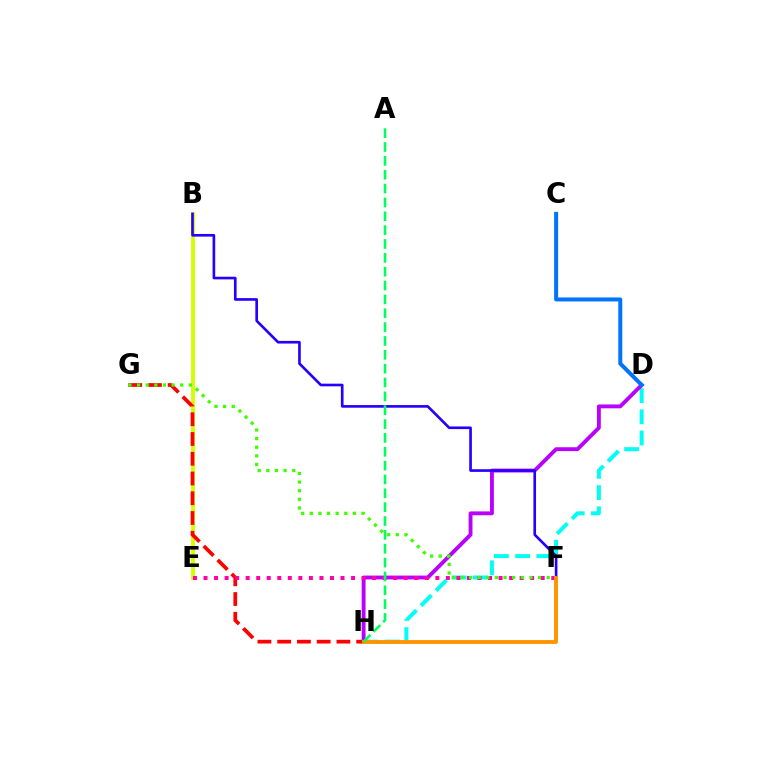{('D', 'H'): [{'color': '#00fff6', 'line_style': 'dashed', 'thickness': 2.88}, {'color': '#b900ff', 'line_style': 'solid', 'thickness': 2.77}], ('B', 'E'): [{'color': '#d1ff00', 'line_style': 'solid', 'thickness': 2.78}], ('G', 'H'): [{'color': '#ff0000', 'line_style': 'dashed', 'thickness': 2.68}], ('C', 'D'): [{'color': '#0074ff', 'line_style': 'solid', 'thickness': 2.87}], ('E', 'F'): [{'color': '#ff00ac', 'line_style': 'dotted', 'thickness': 2.86}], ('B', 'F'): [{'color': '#2500ff', 'line_style': 'solid', 'thickness': 1.91}], ('F', 'G'): [{'color': '#3dff00', 'line_style': 'dotted', 'thickness': 2.34}], ('F', 'H'): [{'color': '#ff9400', 'line_style': 'solid', 'thickness': 2.78}], ('A', 'H'): [{'color': '#00ff5c', 'line_style': 'dashed', 'thickness': 1.88}]}